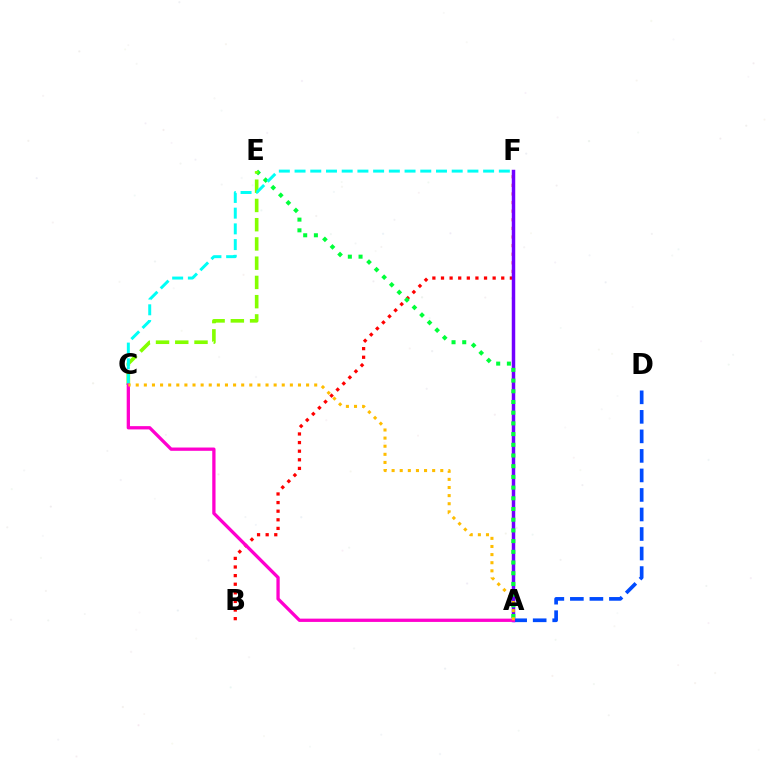{('B', 'F'): [{'color': '#ff0000', 'line_style': 'dotted', 'thickness': 2.34}], ('A', 'D'): [{'color': '#004bff', 'line_style': 'dashed', 'thickness': 2.65}], ('A', 'F'): [{'color': '#7200ff', 'line_style': 'solid', 'thickness': 2.5}], ('A', 'E'): [{'color': '#00ff39', 'line_style': 'dotted', 'thickness': 2.91}], ('C', 'E'): [{'color': '#84ff00', 'line_style': 'dashed', 'thickness': 2.61}], ('C', 'F'): [{'color': '#00fff6', 'line_style': 'dashed', 'thickness': 2.13}], ('A', 'C'): [{'color': '#ff00cf', 'line_style': 'solid', 'thickness': 2.37}, {'color': '#ffbd00', 'line_style': 'dotted', 'thickness': 2.2}]}